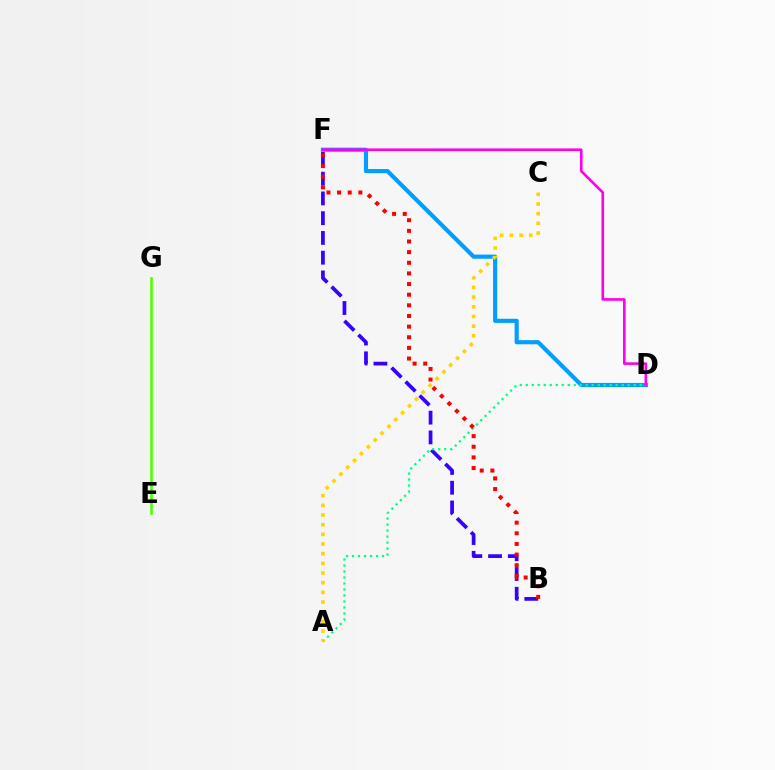{('D', 'F'): [{'color': '#009eff', 'line_style': 'solid', 'thickness': 2.98}, {'color': '#ff00ed', 'line_style': 'solid', 'thickness': 1.88}], ('B', 'F'): [{'color': '#3700ff', 'line_style': 'dashed', 'thickness': 2.68}, {'color': '#ff0000', 'line_style': 'dotted', 'thickness': 2.89}], ('E', 'G'): [{'color': '#4fff00', 'line_style': 'solid', 'thickness': 1.88}], ('A', 'D'): [{'color': '#00ff86', 'line_style': 'dotted', 'thickness': 1.63}], ('A', 'C'): [{'color': '#ffd500', 'line_style': 'dotted', 'thickness': 2.63}]}